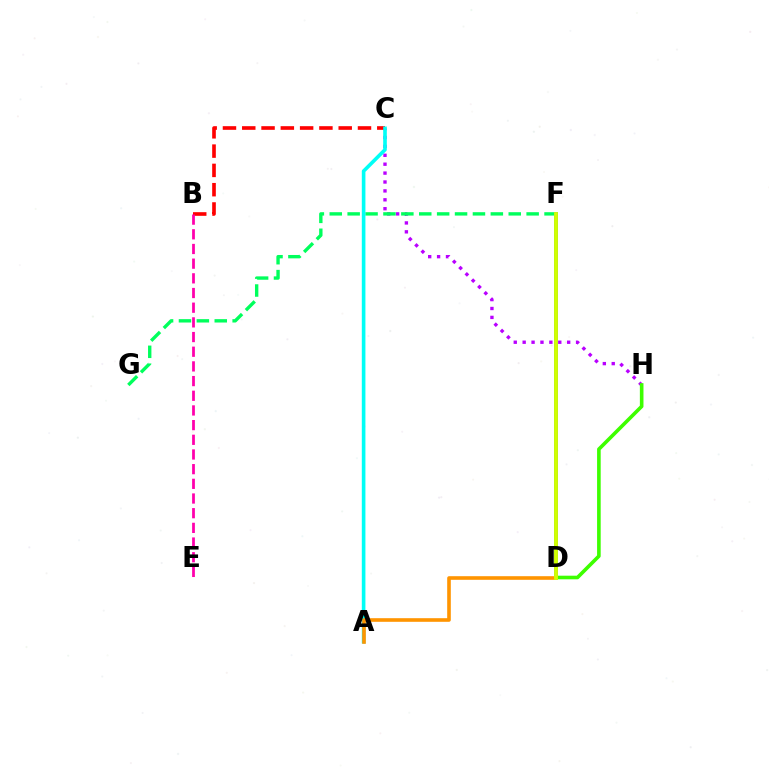{('C', 'H'): [{'color': '#b900ff', 'line_style': 'dotted', 'thickness': 2.42}], ('F', 'G'): [{'color': '#00ff5c', 'line_style': 'dashed', 'thickness': 2.43}], ('B', 'C'): [{'color': '#ff0000', 'line_style': 'dashed', 'thickness': 2.62}], ('D', 'F'): [{'color': '#0074ff', 'line_style': 'solid', 'thickness': 2.73}, {'color': '#2500ff', 'line_style': 'dotted', 'thickness': 1.63}, {'color': '#d1ff00', 'line_style': 'solid', 'thickness': 2.78}], ('A', 'C'): [{'color': '#00fff6', 'line_style': 'solid', 'thickness': 2.6}], ('D', 'H'): [{'color': '#3dff00', 'line_style': 'solid', 'thickness': 2.6}], ('A', 'D'): [{'color': '#ff9400', 'line_style': 'solid', 'thickness': 2.6}], ('B', 'E'): [{'color': '#ff00ac', 'line_style': 'dashed', 'thickness': 1.99}]}